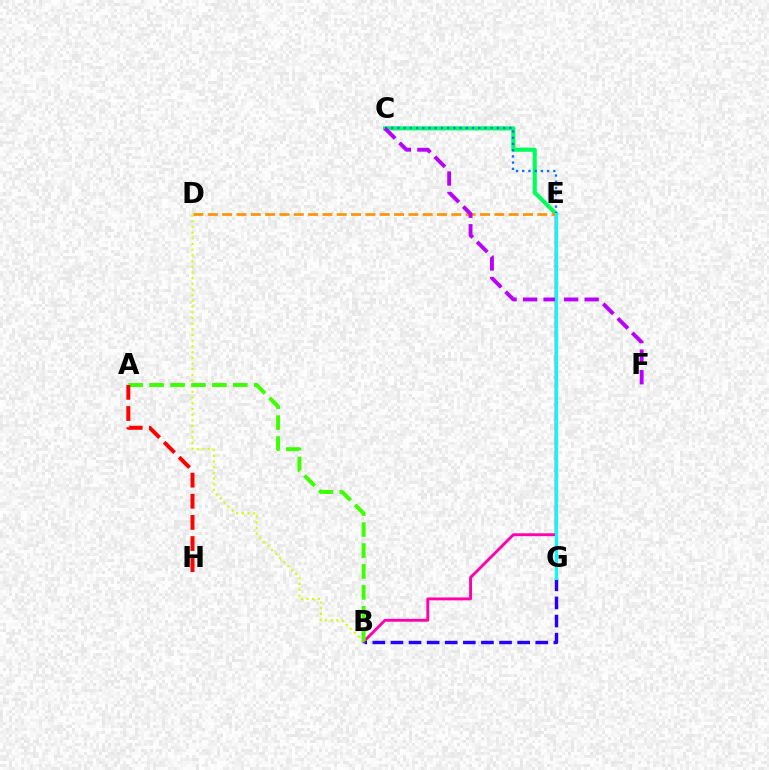{('B', 'E'): [{'color': '#ff00ac', 'line_style': 'solid', 'thickness': 2.07}], ('B', 'D'): [{'color': '#d1ff00', 'line_style': 'dotted', 'thickness': 1.55}], ('C', 'E'): [{'color': '#00ff5c', 'line_style': 'solid', 'thickness': 2.97}, {'color': '#0074ff', 'line_style': 'dotted', 'thickness': 1.69}], ('B', 'G'): [{'color': '#2500ff', 'line_style': 'dashed', 'thickness': 2.46}], ('D', 'E'): [{'color': '#ff9400', 'line_style': 'dashed', 'thickness': 1.95}], ('C', 'F'): [{'color': '#b900ff', 'line_style': 'dashed', 'thickness': 2.79}], ('A', 'B'): [{'color': '#3dff00', 'line_style': 'dashed', 'thickness': 2.84}], ('A', 'H'): [{'color': '#ff0000', 'line_style': 'dashed', 'thickness': 2.87}], ('E', 'G'): [{'color': '#00fff6', 'line_style': 'solid', 'thickness': 2.24}]}